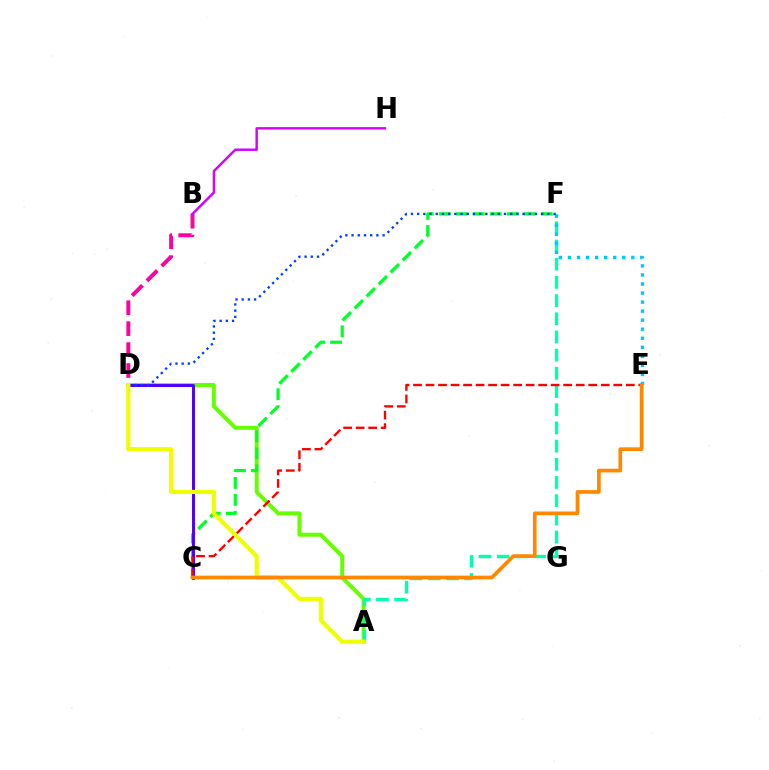{('A', 'D'): [{'color': '#66ff00', 'line_style': 'solid', 'thickness': 2.86}, {'color': '#eeff00', 'line_style': 'solid', 'thickness': 2.99}], ('A', 'F'): [{'color': '#00ffaf', 'line_style': 'dashed', 'thickness': 2.47}], ('B', 'D'): [{'color': '#ff00a0', 'line_style': 'dashed', 'thickness': 2.84}], ('B', 'H'): [{'color': '#d600ff', 'line_style': 'solid', 'thickness': 1.75}], ('C', 'F'): [{'color': '#00ff27', 'line_style': 'dashed', 'thickness': 2.31}], ('C', 'D'): [{'color': '#4f00ff', 'line_style': 'solid', 'thickness': 2.14}], ('E', 'F'): [{'color': '#00c7ff', 'line_style': 'dotted', 'thickness': 2.46}], ('D', 'F'): [{'color': '#003fff', 'line_style': 'dotted', 'thickness': 1.69}], ('C', 'E'): [{'color': '#ff0000', 'line_style': 'dashed', 'thickness': 1.7}, {'color': '#ff8800', 'line_style': 'solid', 'thickness': 2.66}]}